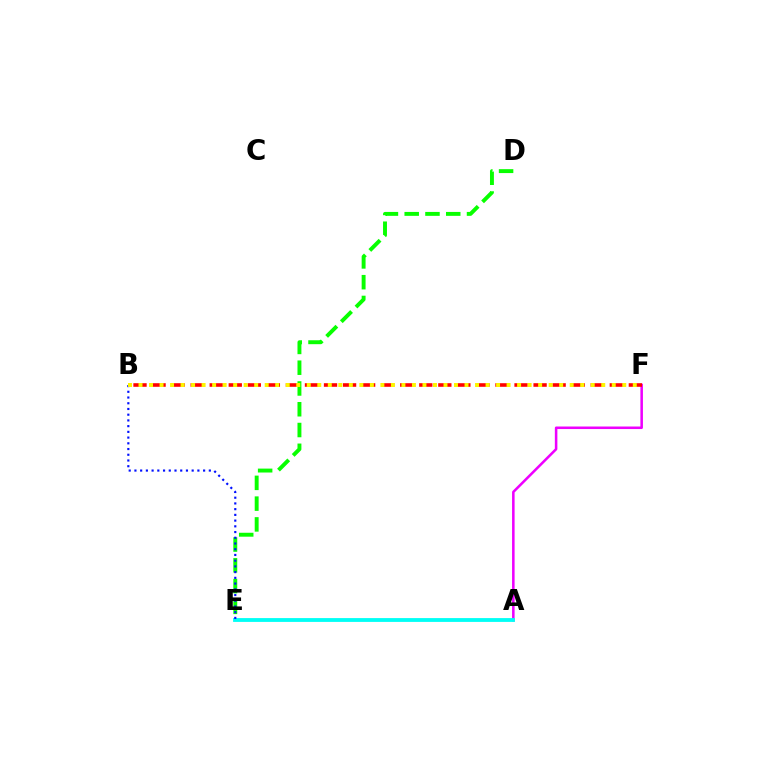{('A', 'F'): [{'color': '#ee00ff', 'line_style': 'solid', 'thickness': 1.83}], ('D', 'E'): [{'color': '#08ff00', 'line_style': 'dashed', 'thickness': 2.82}], ('A', 'E'): [{'color': '#00fff6', 'line_style': 'solid', 'thickness': 2.75}], ('B', 'E'): [{'color': '#0010ff', 'line_style': 'dotted', 'thickness': 1.56}], ('B', 'F'): [{'color': '#ff0000', 'line_style': 'dashed', 'thickness': 2.59}, {'color': '#fcf500', 'line_style': 'dotted', 'thickness': 2.86}]}